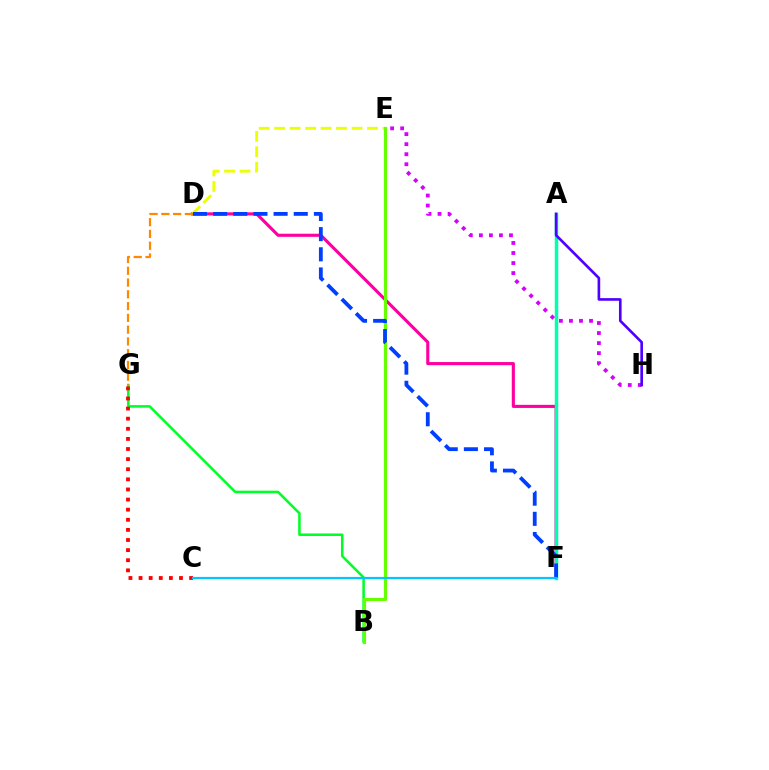{('D', 'F'): [{'color': '#ff00a0', 'line_style': 'solid', 'thickness': 2.24}, {'color': '#003fff', 'line_style': 'dashed', 'thickness': 2.74}], ('D', 'E'): [{'color': '#eeff00', 'line_style': 'dashed', 'thickness': 2.1}], ('E', 'H'): [{'color': '#d600ff', 'line_style': 'dotted', 'thickness': 2.73}], ('B', 'G'): [{'color': '#00ff27', 'line_style': 'solid', 'thickness': 1.83}], ('D', 'G'): [{'color': '#ff8800', 'line_style': 'dashed', 'thickness': 1.6}], ('C', 'G'): [{'color': '#ff0000', 'line_style': 'dotted', 'thickness': 2.75}], ('B', 'E'): [{'color': '#66ff00', 'line_style': 'solid', 'thickness': 2.28}], ('A', 'F'): [{'color': '#00ffaf', 'line_style': 'solid', 'thickness': 2.51}], ('A', 'H'): [{'color': '#4f00ff', 'line_style': 'solid', 'thickness': 1.9}], ('C', 'F'): [{'color': '#00c7ff', 'line_style': 'solid', 'thickness': 1.57}]}